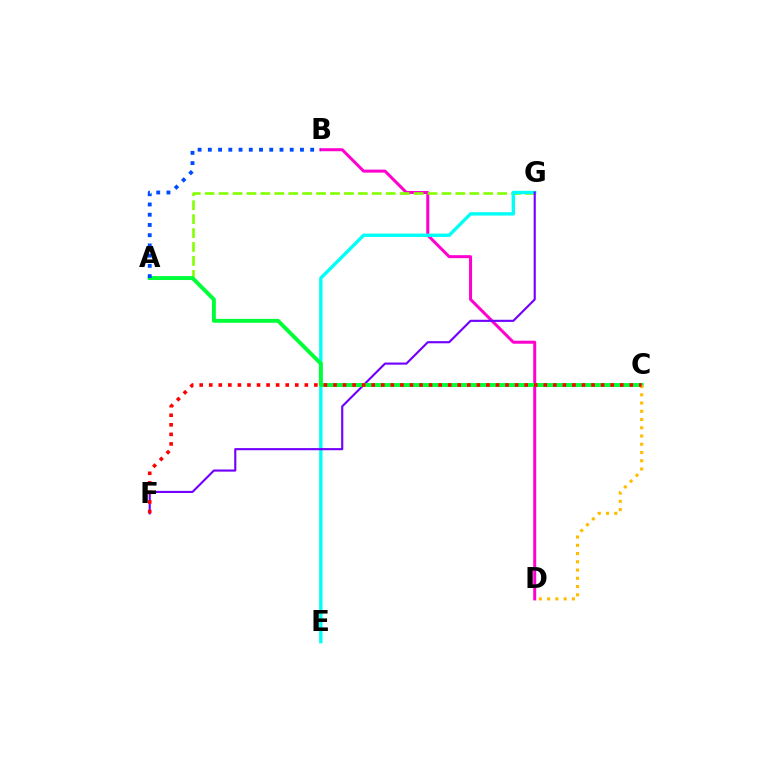{('B', 'D'): [{'color': '#ff00cf', 'line_style': 'solid', 'thickness': 2.16}], ('A', 'G'): [{'color': '#84ff00', 'line_style': 'dashed', 'thickness': 1.89}], ('E', 'G'): [{'color': '#00fff6', 'line_style': 'solid', 'thickness': 2.42}], ('F', 'G'): [{'color': '#7200ff', 'line_style': 'solid', 'thickness': 1.53}], ('A', 'C'): [{'color': '#00ff39', 'line_style': 'solid', 'thickness': 2.83}], ('A', 'B'): [{'color': '#004bff', 'line_style': 'dotted', 'thickness': 2.78}], ('C', 'D'): [{'color': '#ffbd00', 'line_style': 'dotted', 'thickness': 2.24}], ('C', 'F'): [{'color': '#ff0000', 'line_style': 'dotted', 'thickness': 2.6}]}